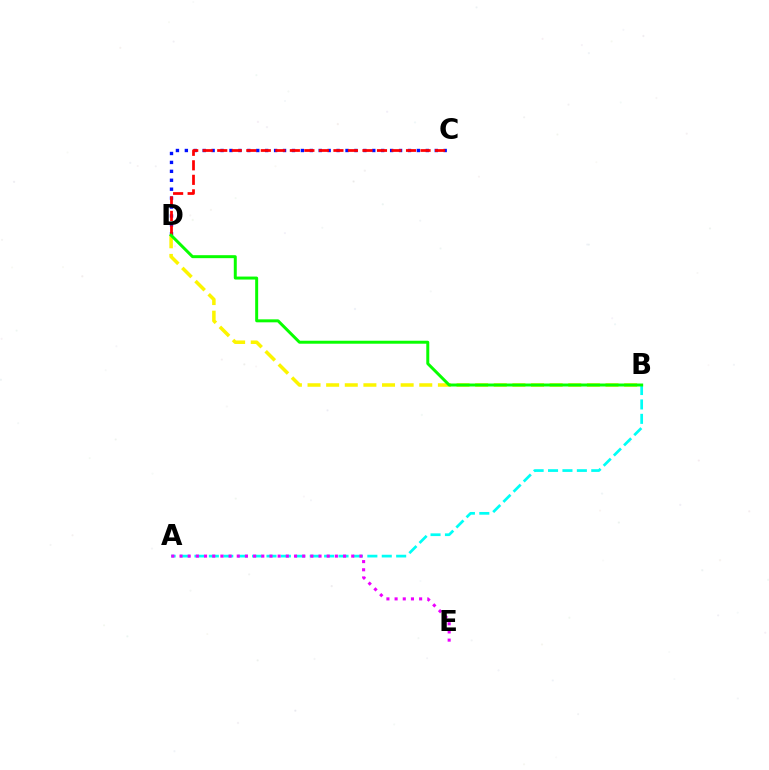{('C', 'D'): [{'color': '#0010ff', 'line_style': 'dotted', 'thickness': 2.42}, {'color': '#ff0000', 'line_style': 'dashed', 'thickness': 1.97}], ('B', 'D'): [{'color': '#fcf500', 'line_style': 'dashed', 'thickness': 2.53}, {'color': '#08ff00', 'line_style': 'solid', 'thickness': 2.14}], ('A', 'B'): [{'color': '#00fff6', 'line_style': 'dashed', 'thickness': 1.96}], ('A', 'E'): [{'color': '#ee00ff', 'line_style': 'dotted', 'thickness': 2.22}]}